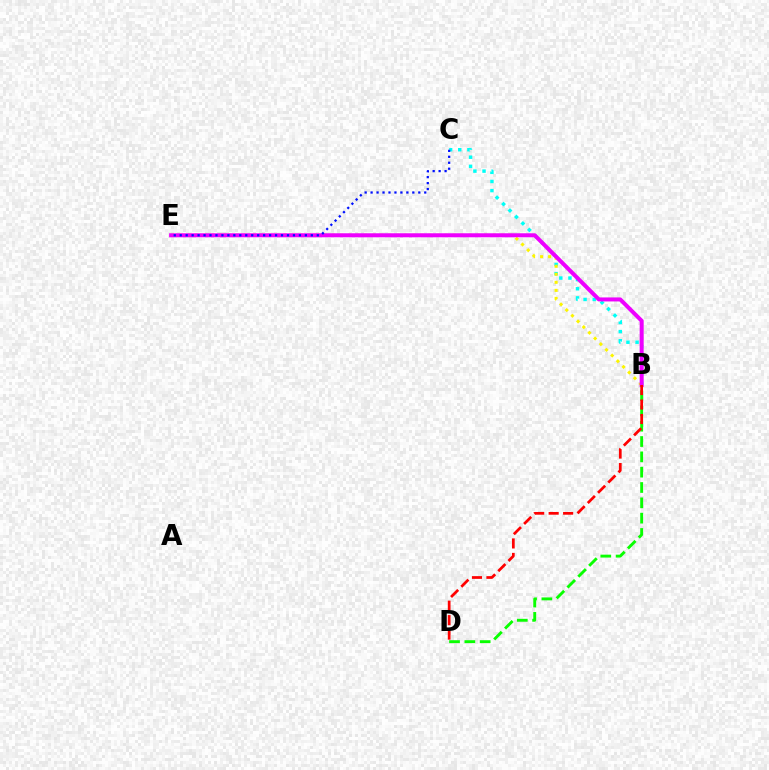{('B', 'C'): [{'color': '#00fff6', 'line_style': 'dotted', 'thickness': 2.48}], ('B', 'E'): [{'color': '#fcf500', 'line_style': 'dotted', 'thickness': 2.18}, {'color': '#ee00ff', 'line_style': 'solid', 'thickness': 2.89}], ('B', 'D'): [{'color': '#08ff00', 'line_style': 'dashed', 'thickness': 2.08}, {'color': '#ff0000', 'line_style': 'dashed', 'thickness': 1.97}], ('C', 'E'): [{'color': '#0010ff', 'line_style': 'dotted', 'thickness': 1.62}]}